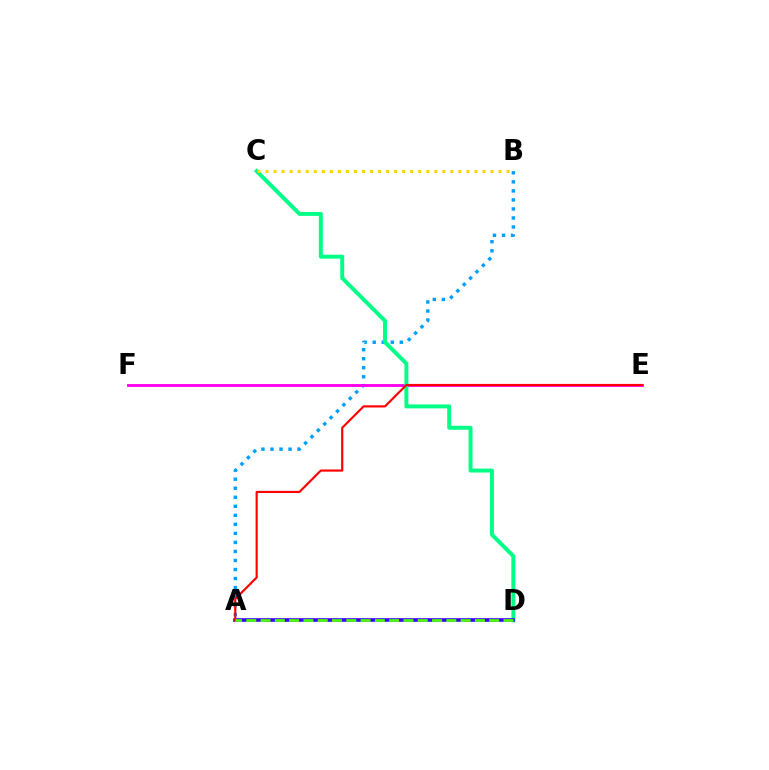{('A', 'B'): [{'color': '#009eff', 'line_style': 'dotted', 'thickness': 2.45}], ('E', 'F'): [{'color': '#ff00ed', 'line_style': 'solid', 'thickness': 2.06}], ('C', 'D'): [{'color': '#00ff86', 'line_style': 'solid', 'thickness': 2.85}], ('A', 'D'): [{'color': '#3700ff', 'line_style': 'solid', 'thickness': 2.59}, {'color': '#4fff00', 'line_style': 'dashed', 'thickness': 1.94}], ('A', 'E'): [{'color': '#ff0000', 'line_style': 'solid', 'thickness': 1.56}], ('B', 'C'): [{'color': '#ffd500', 'line_style': 'dotted', 'thickness': 2.18}]}